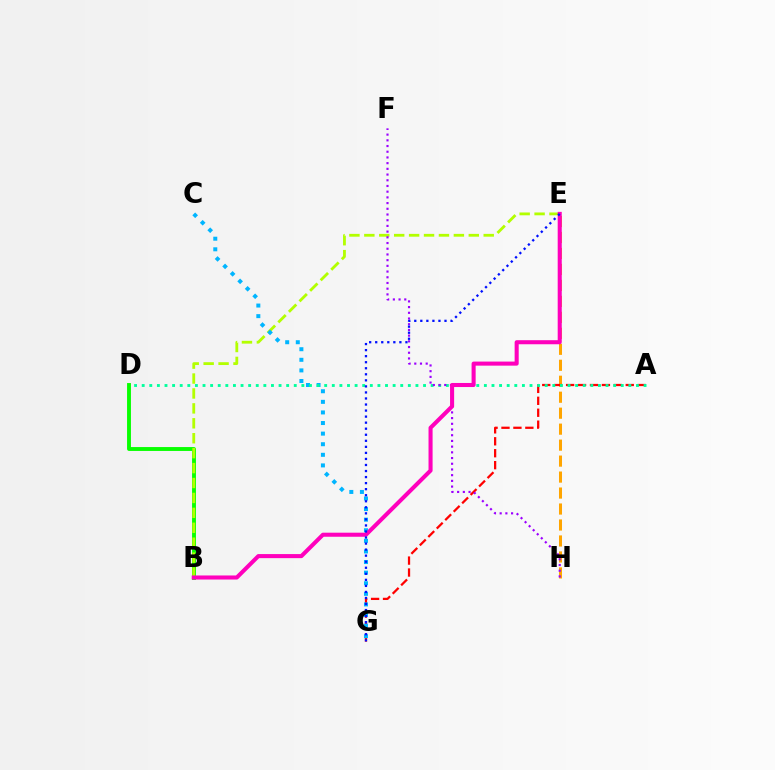{('E', 'H'): [{'color': '#ffa500', 'line_style': 'dashed', 'thickness': 2.17}], ('B', 'D'): [{'color': '#08ff00', 'line_style': 'solid', 'thickness': 2.8}], ('A', 'G'): [{'color': '#ff0000', 'line_style': 'dashed', 'thickness': 1.62}], ('B', 'E'): [{'color': '#b3ff00', 'line_style': 'dashed', 'thickness': 2.03}, {'color': '#ff00bd', 'line_style': 'solid', 'thickness': 2.93}], ('C', 'G'): [{'color': '#00b5ff', 'line_style': 'dotted', 'thickness': 2.88}], ('A', 'D'): [{'color': '#00ff9d', 'line_style': 'dotted', 'thickness': 2.07}], ('F', 'H'): [{'color': '#9b00ff', 'line_style': 'dotted', 'thickness': 1.55}], ('E', 'G'): [{'color': '#0010ff', 'line_style': 'dotted', 'thickness': 1.64}]}